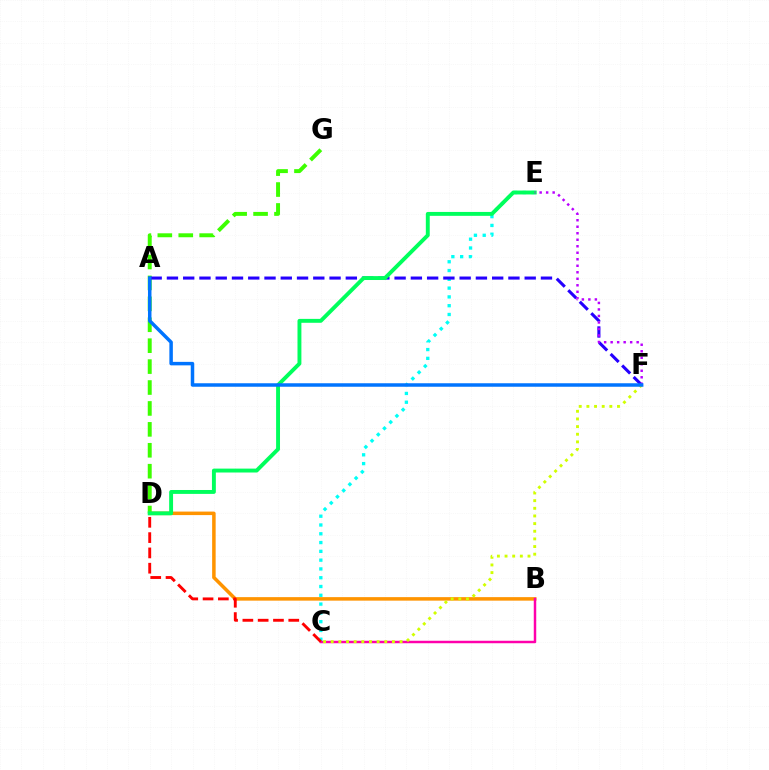{('B', 'D'): [{'color': '#ff9400', 'line_style': 'solid', 'thickness': 2.53}], ('D', 'G'): [{'color': '#3dff00', 'line_style': 'dashed', 'thickness': 2.84}], ('B', 'C'): [{'color': '#ff00ac', 'line_style': 'solid', 'thickness': 1.77}], ('C', 'E'): [{'color': '#00fff6', 'line_style': 'dotted', 'thickness': 2.39}], ('A', 'F'): [{'color': '#2500ff', 'line_style': 'dashed', 'thickness': 2.21}, {'color': '#0074ff', 'line_style': 'solid', 'thickness': 2.51}], ('D', 'E'): [{'color': '#00ff5c', 'line_style': 'solid', 'thickness': 2.81}], ('C', 'D'): [{'color': '#ff0000', 'line_style': 'dashed', 'thickness': 2.08}], ('C', 'F'): [{'color': '#d1ff00', 'line_style': 'dotted', 'thickness': 2.08}], ('E', 'F'): [{'color': '#b900ff', 'line_style': 'dotted', 'thickness': 1.77}]}